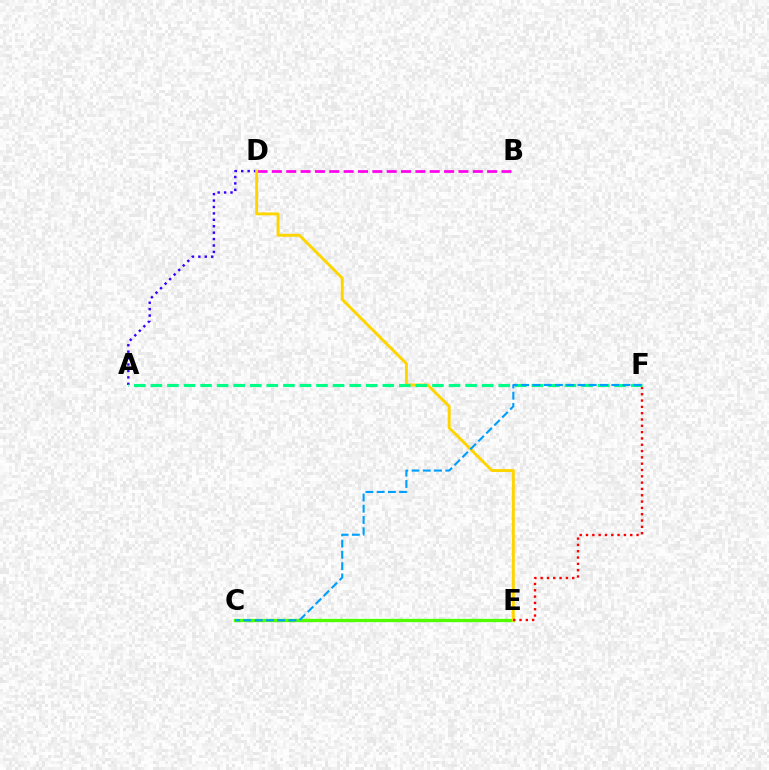{('B', 'D'): [{'color': '#ff00ed', 'line_style': 'dashed', 'thickness': 1.95}], ('A', 'D'): [{'color': '#3700ff', 'line_style': 'dotted', 'thickness': 1.74}], ('C', 'E'): [{'color': '#4fff00', 'line_style': 'solid', 'thickness': 2.38}], ('D', 'E'): [{'color': '#ffd500', 'line_style': 'solid', 'thickness': 2.11}], ('E', 'F'): [{'color': '#ff0000', 'line_style': 'dotted', 'thickness': 1.72}], ('A', 'F'): [{'color': '#00ff86', 'line_style': 'dashed', 'thickness': 2.25}], ('C', 'F'): [{'color': '#009eff', 'line_style': 'dashed', 'thickness': 1.53}]}